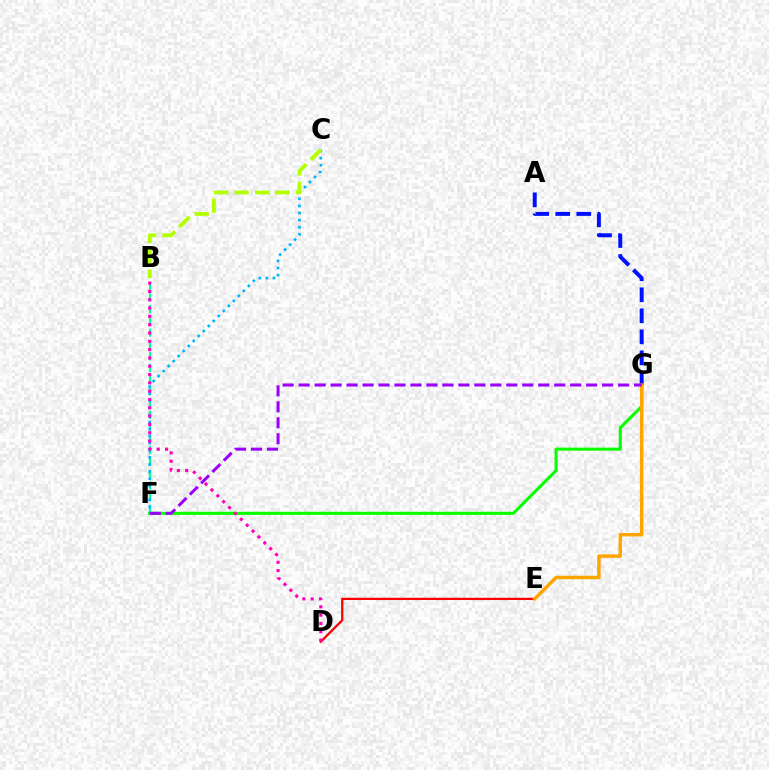{('D', 'E'): [{'color': '#ff0000', 'line_style': 'solid', 'thickness': 1.64}], ('F', 'G'): [{'color': '#08ff00', 'line_style': 'solid', 'thickness': 2.21}, {'color': '#9b00ff', 'line_style': 'dashed', 'thickness': 2.17}], ('A', 'G'): [{'color': '#0010ff', 'line_style': 'dashed', 'thickness': 2.86}], ('B', 'F'): [{'color': '#00ff9d', 'line_style': 'dashed', 'thickness': 1.6}], ('E', 'G'): [{'color': '#ffa500', 'line_style': 'solid', 'thickness': 2.49}], ('C', 'F'): [{'color': '#00b5ff', 'line_style': 'dotted', 'thickness': 1.93}], ('B', 'C'): [{'color': '#b3ff00', 'line_style': 'dashed', 'thickness': 2.78}], ('B', 'D'): [{'color': '#ff00bd', 'line_style': 'dotted', 'thickness': 2.26}]}